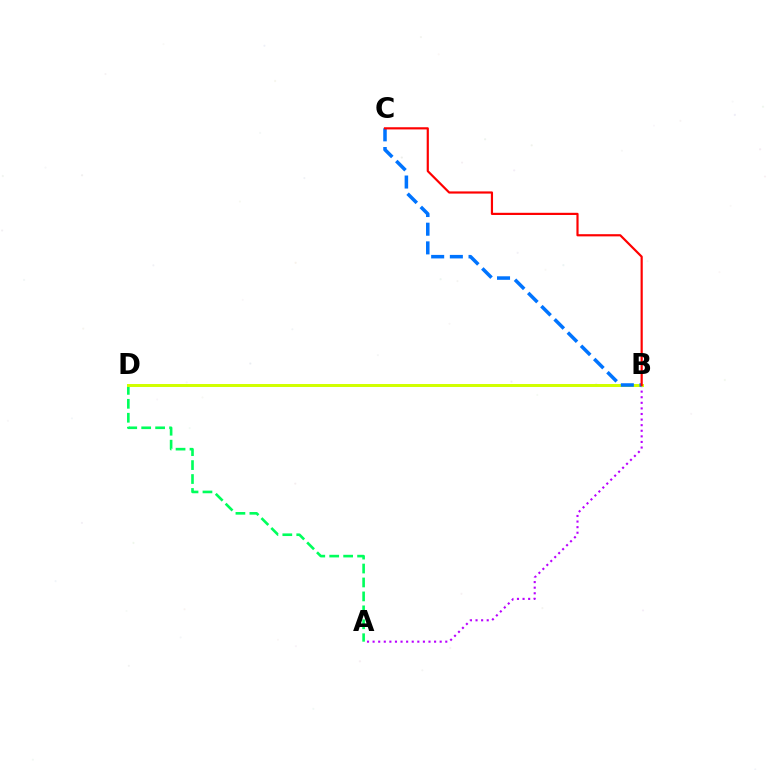{('A', 'B'): [{'color': '#b900ff', 'line_style': 'dotted', 'thickness': 1.52}], ('A', 'D'): [{'color': '#00ff5c', 'line_style': 'dashed', 'thickness': 1.89}], ('B', 'D'): [{'color': '#d1ff00', 'line_style': 'solid', 'thickness': 2.14}], ('B', 'C'): [{'color': '#0074ff', 'line_style': 'dashed', 'thickness': 2.54}, {'color': '#ff0000', 'line_style': 'solid', 'thickness': 1.57}]}